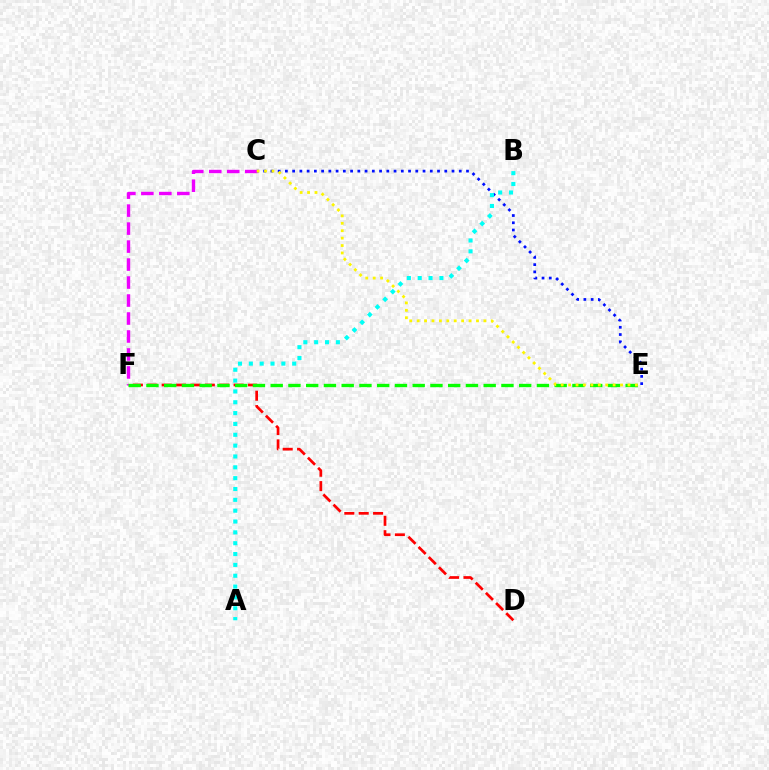{('C', 'E'): [{'color': '#0010ff', 'line_style': 'dotted', 'thickness': 1.97}, {'color': '#fcf500', 'line_style': 'dotted', 'thickness': 2.02}], ('A', 'B'): [{'color': '#00fff6', 'line_style': 'dotted', 'thickness': 2.95}], ('D', 'F'): [{'color': '#ff0000', 'line_style': 'dashed', 'thickness': 1.95}], ('C', 'F'): [{'color': '#ee00ff', 'line_style': 'dashed', 'thickness': 2.44}], ('E', 'F'): [{'color': '#08ff00', 'line_style': 'dashed', 'thickness': 2.41}]}